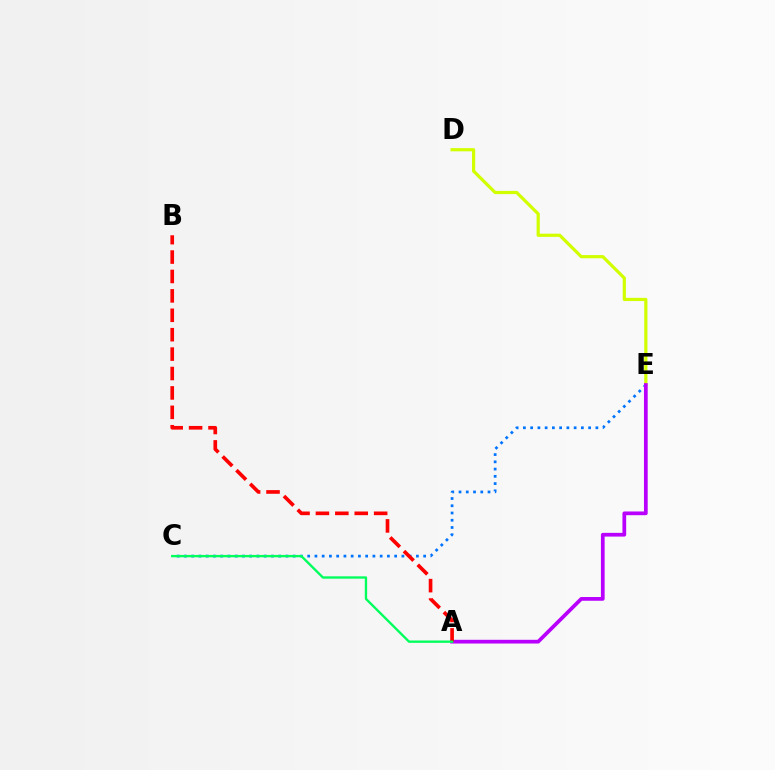{('C', 'E'): [{'color': '#0074ff', 'line_style': 'dotted', 'thickness': 1.97}], ('D', 'E'): [{'color': '#d1ff00', 'line_style': 'solid', 'thickness': 2.3}], ('A', 'E'): [{'color': '#b900ff', 'line_style': 'solid', 'thickness': 2.68}], ('A', 'B'): [{'color': '#ff0000', 'line_style': 'dashed', 'thickness': 2.64}], ('A', 'C'): [{'color': '#00ff5c', 'line_style': 'solid', 'thickness': 1.69}]}